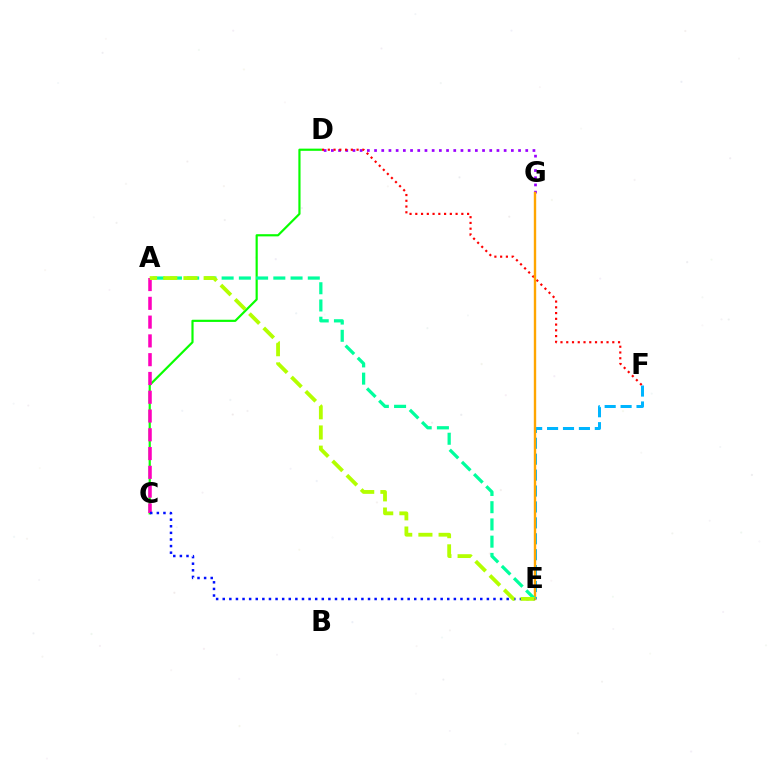{('E', 'F'): [{'color': '#00b5ff', 'line_style': 'dashed', 'thickness': 2.16}], ('D', 'G'): [{'color': '#9b00ff', 'line_style': 'dotted', 'thickness': 1.96}], ('D', 'F'): [{'color': '#ff0000', 'line_style': 'dotted', 'thickness': 1.56}], ('C', 'D'): [{'color': '#08ff00', 'line_style': 'solid', 'thickness': 1.57}], ('A', 'C'): [{'color': '#ff00bd', 'line_style': 'dashed', 'thickness': 2.55}], ('E', 'G'): [{'color': '#ffa500', 'line_style': 'solid', 'thickness': 1.72}], ('A', 'E'): [{'color': '#00ff9d', 'line_style': 'dashed', 'thickness': 2.34}, {'color': '#b3ff00', 'line_style': 'dashed', 'thickness': 2.74}], ('C', 'E'): [{'color': '#0010ff', 'line_style': 'dotted', 'thickness': 1.79}]}